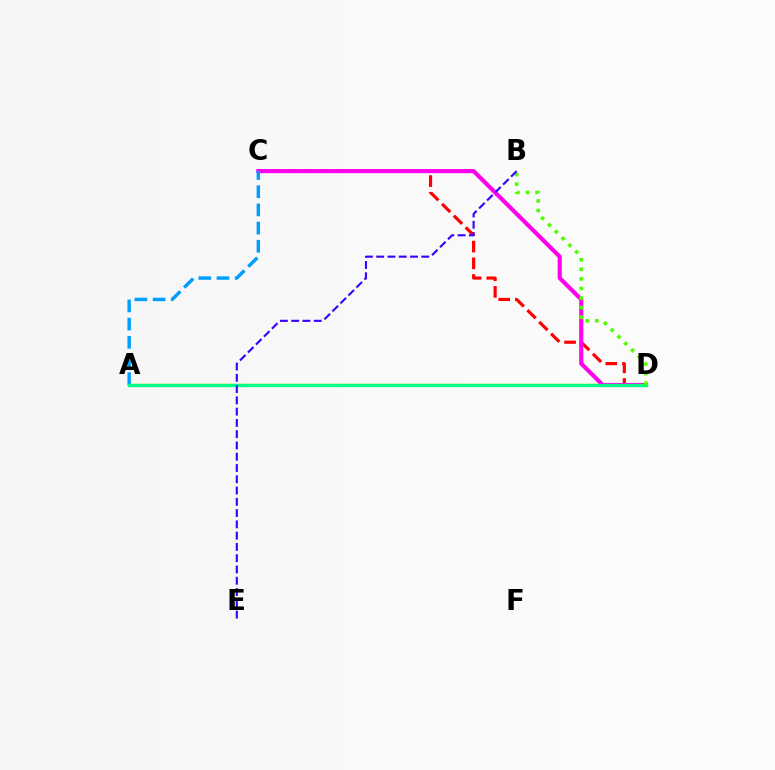{('C', 'D'): [{'color': '#ff0000', 'line_style': 'dashed', 'thickness': 2.27}, {'color': '#ff00ed', 'line_style': 'solid', 'thickness': 2.96}], ('A', 'D'): [{'color': '#ffd500', 'line_style': 'solid', 'thickness': 1.71}, {'color': '#00ff86', 'line_style': 'solid', 'thickness': 2.39}], ('A', 'C'): [{'color': '#009eff', 'line_style': 'dashed', 'thickness': 2.47}], ('B', 'D'): [{'color': '#4fff00', 'line_style': 'dotted', 'thickness': 2.6}], ('B', 'E'): [{'color': '#3700ff', 'line_style': 'dashed', 'thickness': 1.53}]}